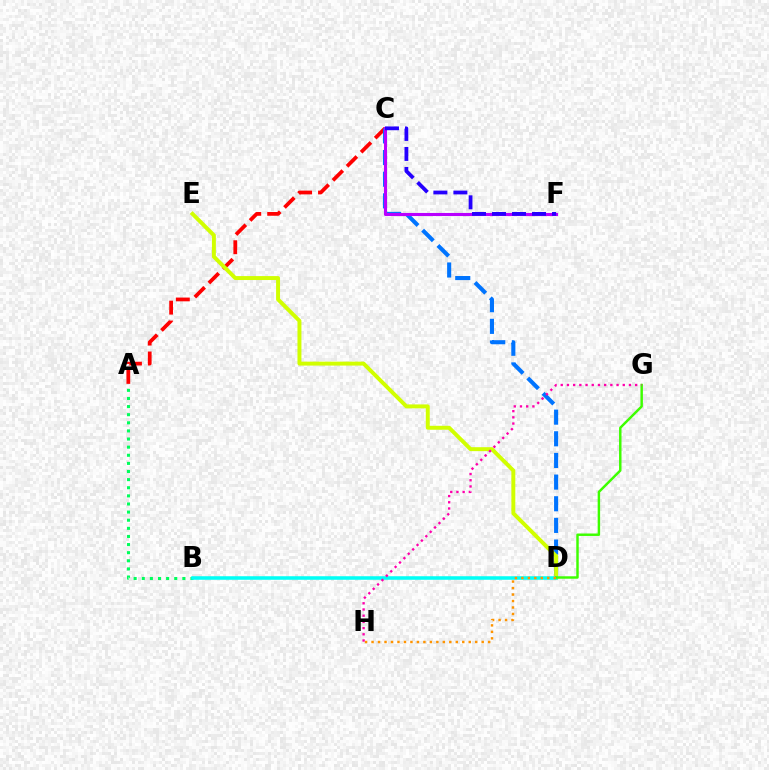{('A', 'C'): [{'color': '#ff0000', 'line_style': 'dashed', 'thickness': 2.7}], ('A', 'B'): [{'color': '#00ff5c', 'line_style': 'dotted', 'thickness': 2.21}], ('C', 'D'): [{'color': '#0074ff', 'line_style': 'dashed', 'thickness': 2.94}], ('C', 'F'): [{'color': '#b900ff', 'line_style': 'solid', 'thickness': 2.22}, {'color': '#2500ff', 'line_style': 'dashed', 'thickness': 2.72}], ('D', 'E'): [{'color': '#d1ff00', 'line_style': 'solid', 'thickness': 2.84}], ('B', 'D'): [{'color': '#00fff6', 'line_style': 'solid', 'thickness': 2.55}], ('D', 'G'): [{'color': '#3dff00', 'line_style': 'solid', 'thickness': 1.77}], ('G', 'H'): [{'color': '#ff00ac', 'line_style': 'dotted', 'thickness': 1.69}], ('D', 'H'): [{'color': '#ff9400', 'line_style': 'dotted', 'thickness': 1.76}]}